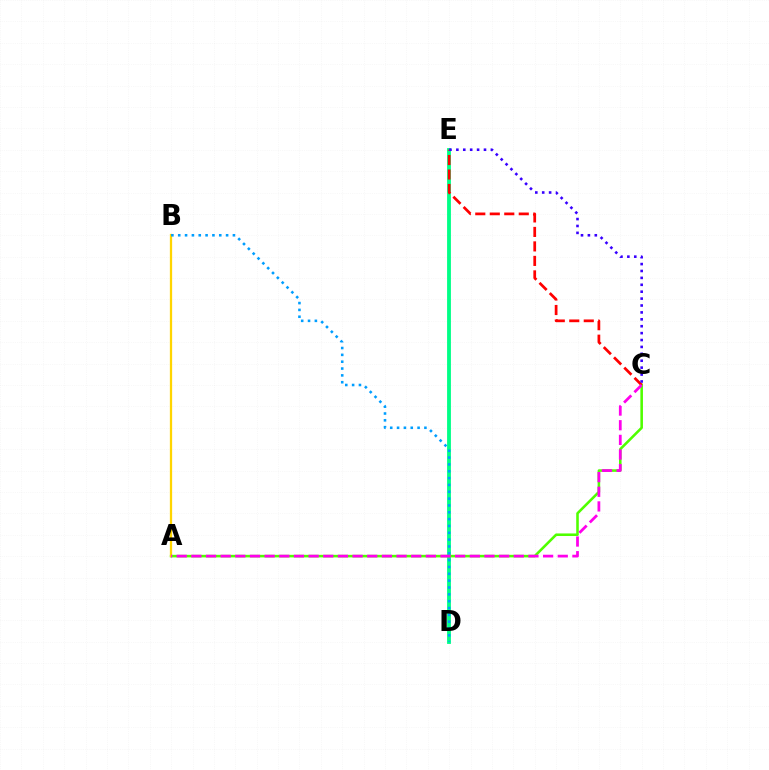{('D', 'E'): [{'color': '#00ff86', 'line_style': 'solid', 'thickness': 2.75}], ('A', 'C'): [{'color': '#4fff00', 'line_style': 'solid', 'thickness': 1.85}, {'color': '#ff00ed', 'line_style': 'dashed', 'thickness': 1.99}], ('C', 'E'): [{'color': '#ff0000', 'line_style': 'dashed', 'thickness': 1.97}, {'color': '#3700ff', 'line_style': 'dotted', 'thickness': 1.88}], ('A', 'B'): [{'color': '#ffd500', 'line_style': 'solid', 'thickness': 1.64}], ('B', 'D'): [{'color': '#009eff', 'line_style': 'dotted', 'thickness': 1.86}]}